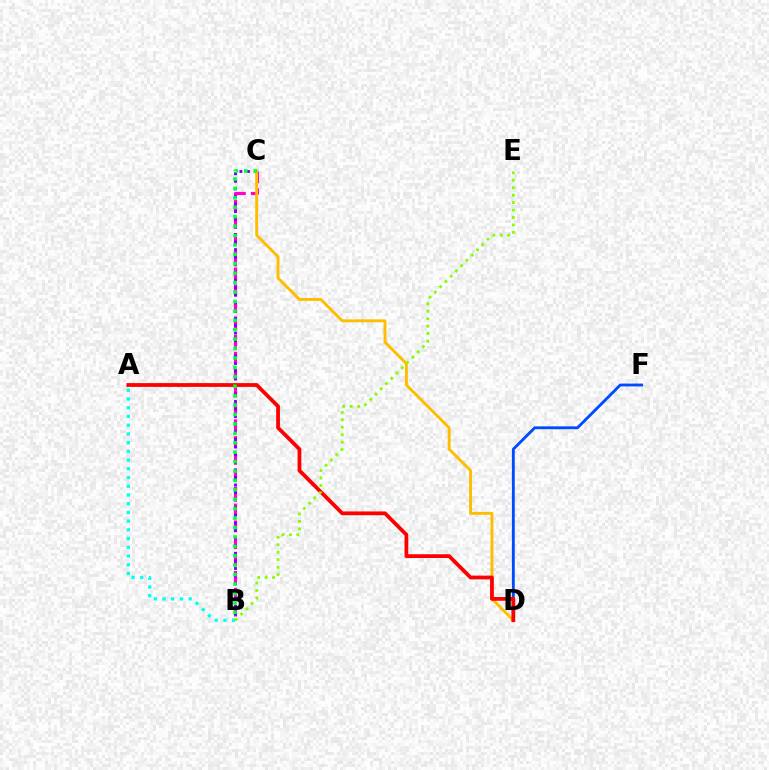{('B', 'C'): [{'color': '#ff00cf', 'line_style': 'dashed', 'thickness': 2.29}, {'color': '#7200ff', 'line_style': 'dotted', 'thickness': 2.06}, {'color': '#00ff39', 'line_style': 'dotted', 'thickness': 2.56}], ('D', 'F'): [{'color': '#004bff', 'line_style': 'solid', 'thickness': 2.06}], ('A', 'B'): [{'color': '#00fff6', 'line_style': 'dotted', 'thickness': 2.37}], ('C', 'D'): [{'color': '#ffbd00', 'line_style': 'solid', 'thickness': 2.08}], ('A', 'D'): [{'color': '#ff0000', 'line_style': 'solid', 'thickness': 2.72}], ('B', 'E'): [{'color': '#84ff00', 'line_style': 'dotted', 'thickness': 2.03}]}